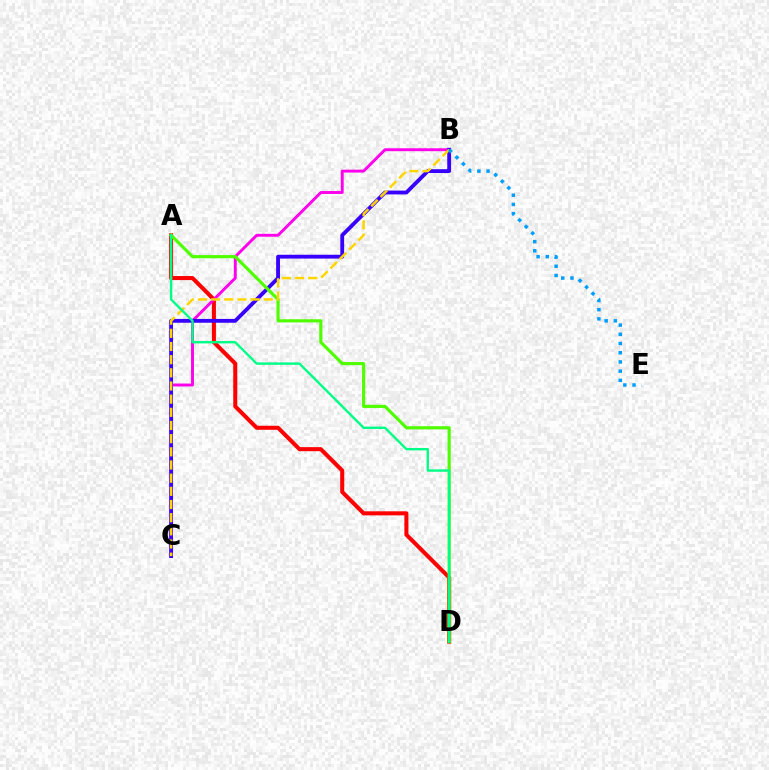{('A', 'D'): [{'color': '#ff0000', 'line_style': 'solid', 'thickness': 2.91}, {'color': '#4fff00', 'line_style': 'solid', 'thickness': 2.28}, {'color': '#00ff86', 'line_style': 'solid', 'thickness': 1.71}], ('B', 'C'): [{'color': '#ff00ed', 'line_style': 'solid', 'thickness': 2.1}, {'color': '#3700ff', 'line_style': 'solid', 'thickness': 2.76}, {'color': '#ffd500', 'line_style': 'dashed', 'thickness': 1.79}], ('B', 'E'): [{'color': '#009eff', 'line_style': 'dotted', 'thickness': 2.5}]}